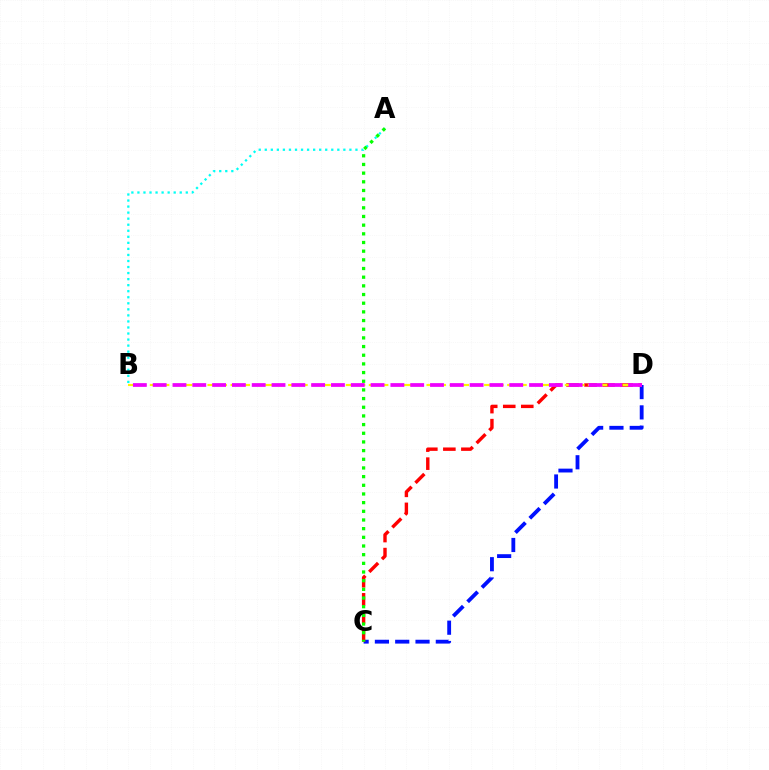{('A', 'B'): [{'color': '#00fff6', 'line_style': 'dotted', 'thickness': 1.64}], ('C', 'D'): [{'color': '#0010ff', 'line_style': 'dashed', 'thickness': 2.76}, {'color': '#ff0000', 'line_style': 'dashed', 'thickness': 2.45}], ('B', 'D'): [{'color': '#fcf500', 'line_style': 'dashed', 'thickness': 1.57}, {'color': '#ee00ff', 'line_style': 'dashed', 'thickness': 2.69}], ('A', 'C'): [{'color': '#08ff00', 'line_style': 'dotted', 'thickness': 2.36}]}